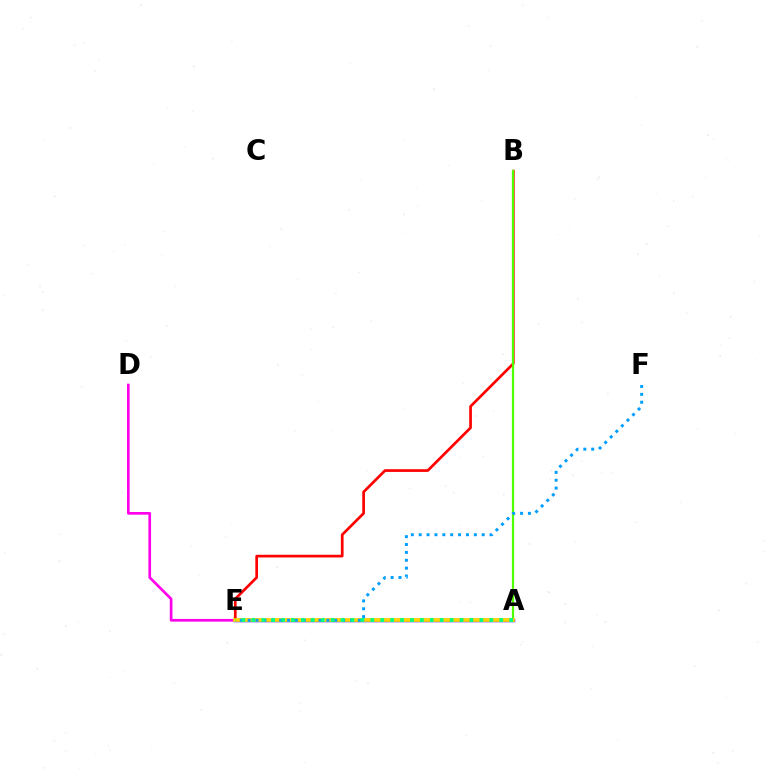{('D', 'E'): [{'color': '#ff00ed', 'line_style': 'solid', 'thickness': 1.92}], ('B', 'E'): [{'color': '#ff0000', 'line_style': 'solid', 'thickness': 1.94}], ('A', 'B'): [{'color': '#4fff00', 'line_style': 'solid', 'thickness': 1.61}], ('A', 'E'): [{'color': '#3700ff', 'line_style': 'solid', 'thickness': 2.5}, {'color': '#ffd500', 'line_style': 'solid', 'thickness': 2.69}, {'color': '#00ff86', 'line_style': 'dotted', 'thickness': 2.69}], ('E', 'F'): [{'color': '#009eff', 'line_style': 'dotted', 'thickness': 2.14}]}